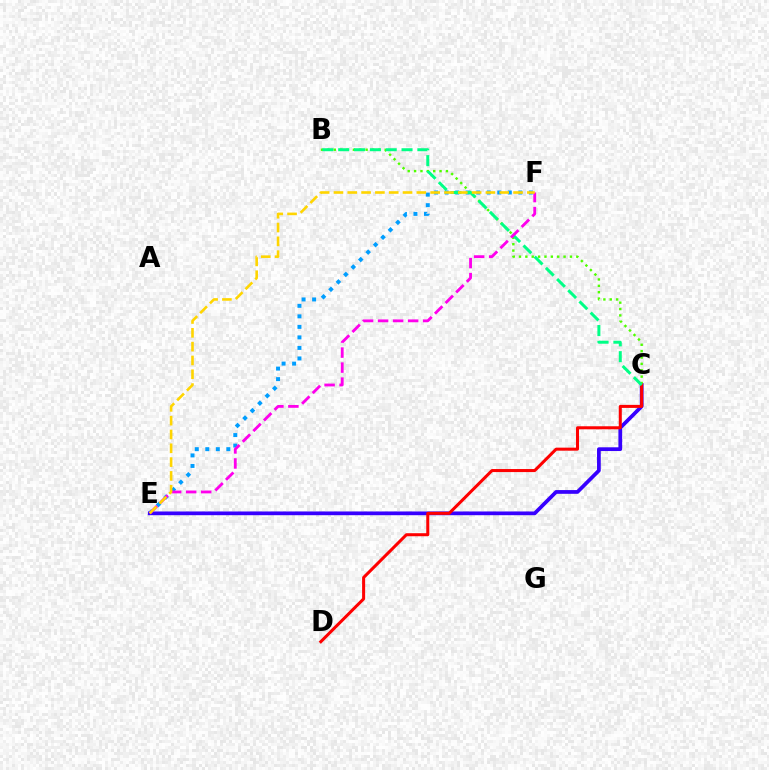{('E', 'F'): [{'color': '#009eff', 'line_style': 'dotted', 'thickness': 2.86}, {'color': '#ff00ed', 'line_style': 'dashed', 'thickness': 2.04}, {'color': '#ffd500', 'line_style': 'dashed', 'thickness': 1.88}], ('C', 'E'): [{'color': '#3700ff', 'line_style': 'solid', 'thickness': 2.69}], ('B', 'C'): [{'color': '#4fff00', 'line_style': 'dotted', 'thickness': 1.73}, {'color': '#00ff86', 'line_style': 'dashed', 'thickness': 2.15}], ('C', 'D'): [{'color': '#ff0000', 'line_style': 'solid', 'thickness': 2.18}]}